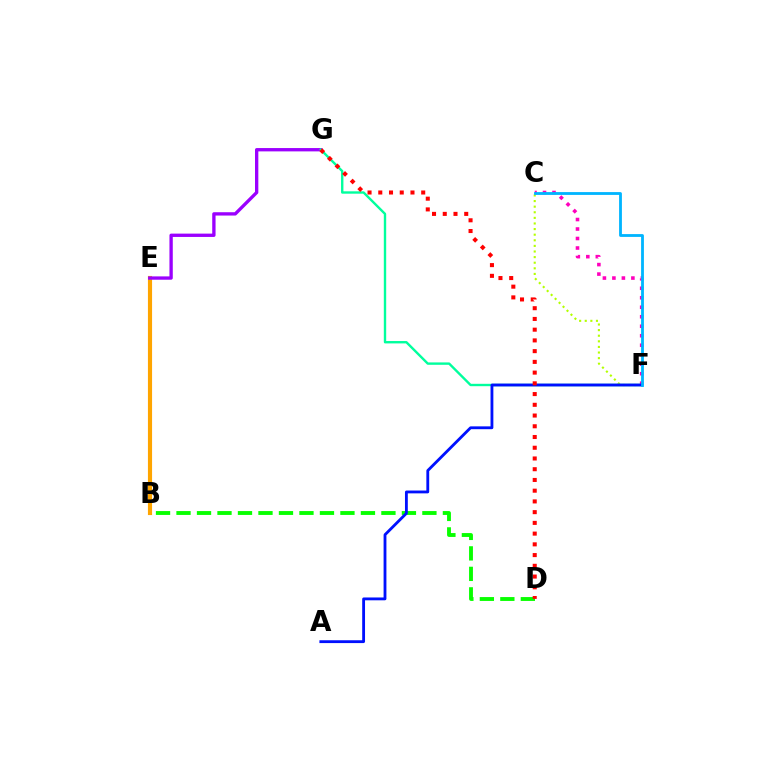{('B', 'D'): [{'color': '#08ff00', 'line_style': 'dashed', 'thickness': 2.78}], ('C', 'F'): [{'color': '#b3ff00', 'line_style': 'dotted', 'thickness': 1.52}, {'color': '#ff00bd', 'line_style': 'dotted', 'thickness': 2.58}, {'color': '#00b5ff', 'line_style': 'solid', 'thickness': 2.02}], ('B', 'E'): [{'color': '#ffa500', 'line_style': 'solid', 'thickness': 2.98}], ('E', 'G'): [{'color': '#9b00ff', 'line_style': 'solid', 'thickness': 2.4}], ('F', 'G'): [{'color': '#00ff9d', 'line_style': 'solid', 'thickness': 1.72}], ('A', 'F'): [{'color': '#0010ff', 'line_style': 'solid', 'thickness': 2.04}], ('D', 'G'): [{'color': '#ff0000', 'line_style': 'dotted', 'thickness': 2.92}]}